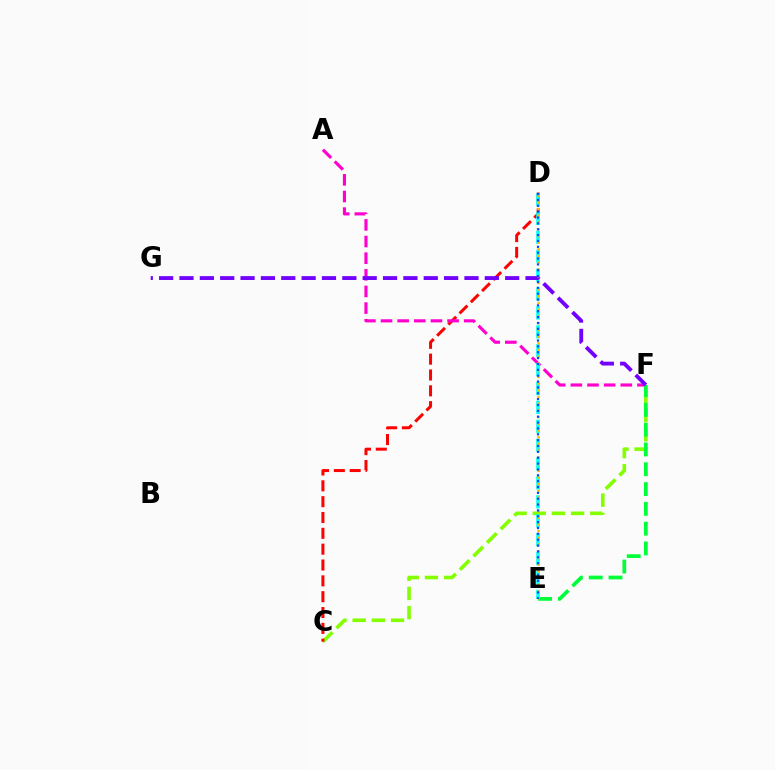{('C', 'F'): [{'color': '#84ff00', 'line_style': 'dashed', 'thickness': 2.61}], ('C', 'D'): [{'color': '#ff0000', 'line_style': 'dashed', 'thickness': 2.15}], ('A', 'F'): [{'color': '#ff00cf', 'line_style': 'dashed', 'thickness': 2.26}], ('D', 'E'): [{'color': '#00fff6', 'line_style': 'dashed', 'thickness': 2.57}, {'color': '#ffbd00', 'line_style': 'dotted', 'thickness': 1.82}, {'color': '#004bff', 'line_style': 'dotted', 'thickness': 1.59}], ('E', 'F'): [{'color': '#00ff39', 'line_style': 'dashed', 'thickness': 2.69}], ('F', 'G'): [{'color': '#7200ff', 'line_style': 'dashed', 'thickness': 2.77}]}